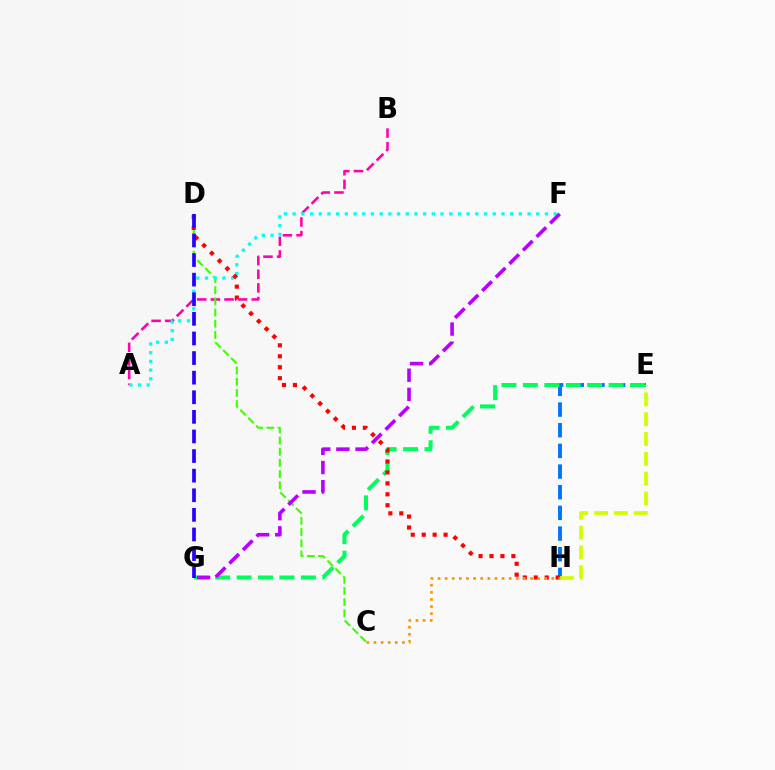{('A', 'B'): [{'color': '#ff00ac', 'line_style': 'dashed', 'thickness': 1.85}], ('E', 'H'): [{'color': '#0074ff', 'line_style': 'dashed', 'thickness': 2.81}, {'color': '#d1ff00', 'line_style': 'dashed', 'thickness': 2.69}], ('C', 'D'): [{'color': '#3dff00', 'line_style': 'dashed', 'thickness': 1.52}], ('A', 'F'): [{'color': '#00fff6', 'line_style': 'dotted', 'thickness': 2.36}], ('E', 'G'): [{'color': '#00ff5c', 'line_style': 'dashed', 'thickness': 2.91}], ('D', 'H'): [{'color': '#ff0000', 'line_style': 'dotted', 'thickness': 2.97}], ('C', 'H'): [{'color': '#ff9400', 'line_style': 'dotted', 'thickness': 1.93}], ('D', 'G'): [{'color': '#2500ff', 'line_style': 'dashed', 'thickness': 2.66}], ('F', 'G'): [{'color': '#b900ff', 'line_style': 'dashed', 'thickness': 2.6}]}